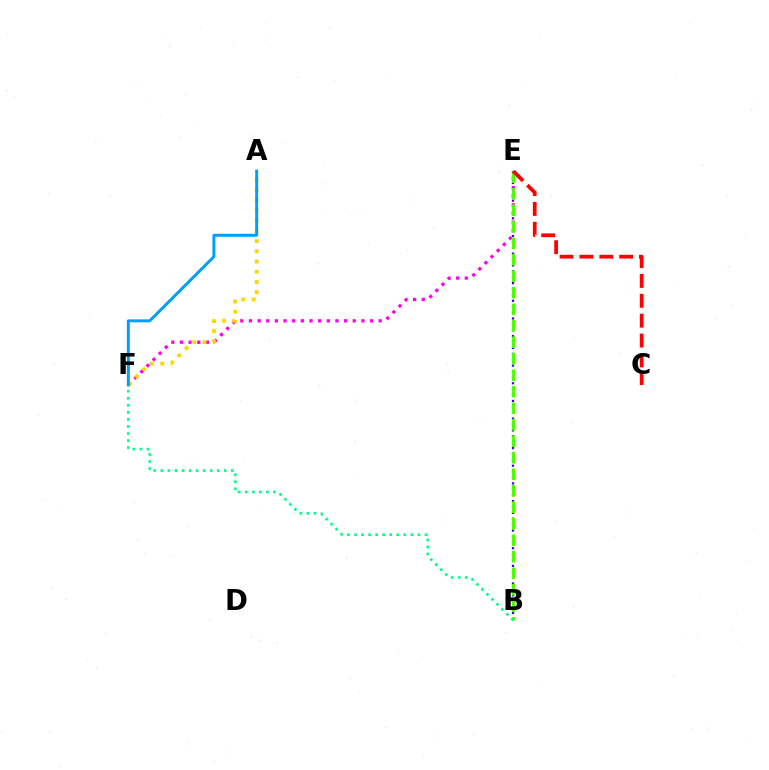{('E', 'F'): [{'color': '#ff00ed', 'line_style': 'dotted', 'thickness': 2.35}], ('B', 'E'): [{'color': '#3700ff', 'line_style': 'dotted', 'thickness': 1.6}, {'color': '#4fff00', 'line_style': 'dashed', 'thickness': 2.24}], ('C', 'E'): [{'color': '#ff0000', 'line_style': 'dashed', 'thickness': 2.7}], ('A', 'F'): [{'color': '#ffd500', 'line_style': 'dotted', 'thickness': 2.78}, {'color': '#009eff', 'line_style': 'solid', 'thickness': 2.12}], ('B', 'F'): [{'color': '#00ff86', 'line_style': 'dotted', 'thickness': 1.92}]}